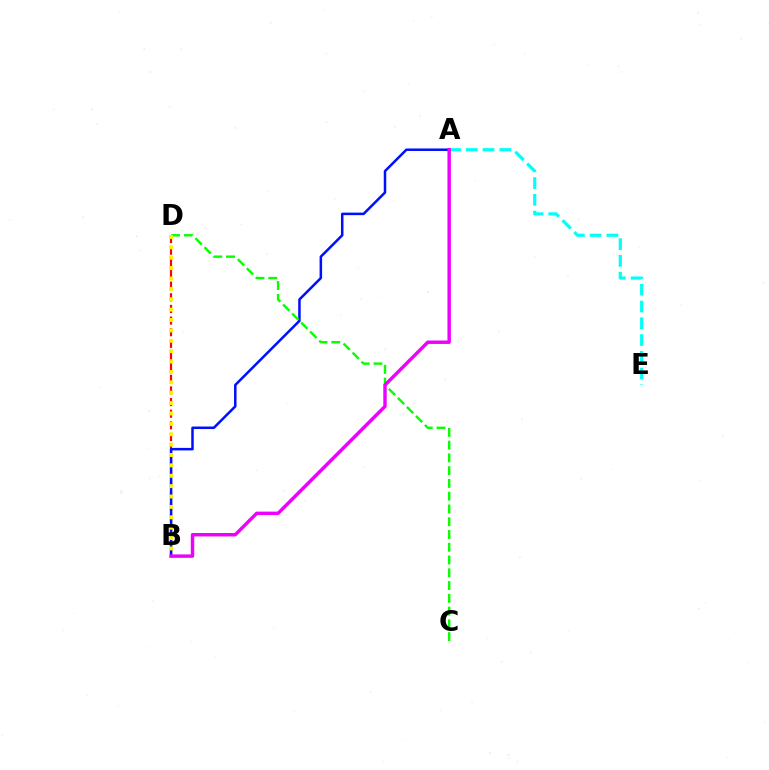{('B', 'D'): [{'color': '#ff0000', 'line_style': 'dashed', 'thickness': 1.58}, {'color': '#fcf500', 'line_style': 'dotted', 'thickness': 2.82}], ('A', 'B'): [{'color': '#0010ff', 'line_style': 'solid', 'thickness': 1.81}, {'color': '#ee00ff', 'line_style': 'solid', 'thickness': 2.47}], ('A', 'E'): [{'color': '#00fff6', 'line_style': 'dashed', 'thickness': 2.28}], ('C', 'D'): [{'color': '#08ff00', 'line_style': 'dashed', 'thickness': 1.73}]}